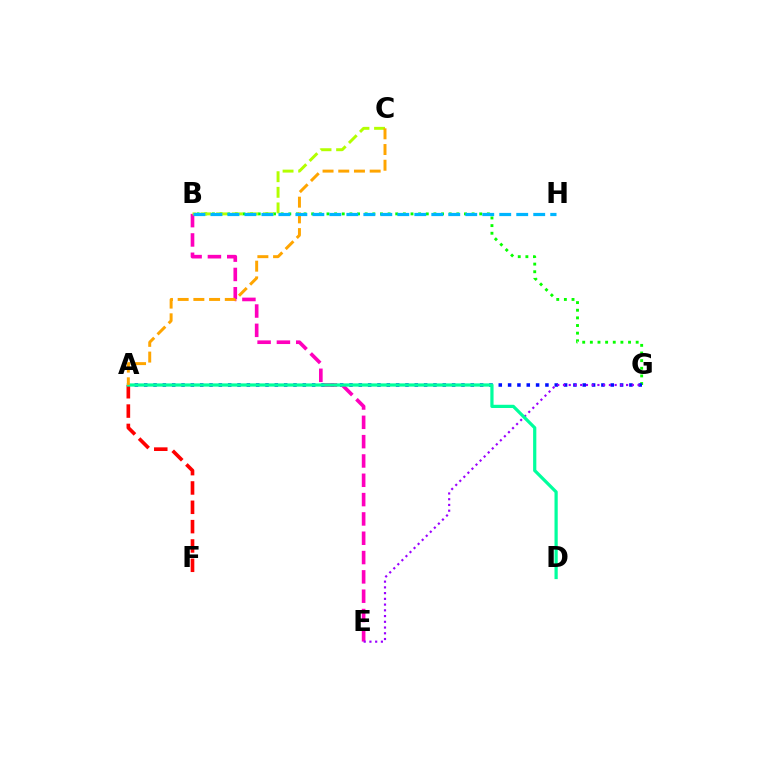{('B', 'G'): [{'color': '#08ff00', 'line_style': 'dotted', 'thickness': 2.08}], ('A', 'G'): [{'color': '#0010ff', 'line_style': 'dotted', 'thickness': 2.54}], ('A', 'F'): [{'color': '#ff0000', 'line_style': 'dashed', 'thickness': 2.63}], ('B', 'E'): [{'color': '#ff00bd', 'line_style': 'dashed', 'thickness': 2.62}], ('E', 'G'): [{'color': '#9b00ff', 'line_style': 'dotted', 'thickness': 1.56}], ('A', 'D'): [{'color': '#00ff9d', 'line_style': 'solid', 'thickness': 2.32}], ('B', 'C'): [{'color': '#b3ff00', 'line_style': 'dashed', 'thickness': 2.12}], ('A', 'C'): [{'color': '#ffa500', 'line_style': 'dashed', 'thickness': 2.13}], ('B', 'H'): [{'color': '#00b5ff', 'line_style': 'dashed', 'thickness': 2.31}]}